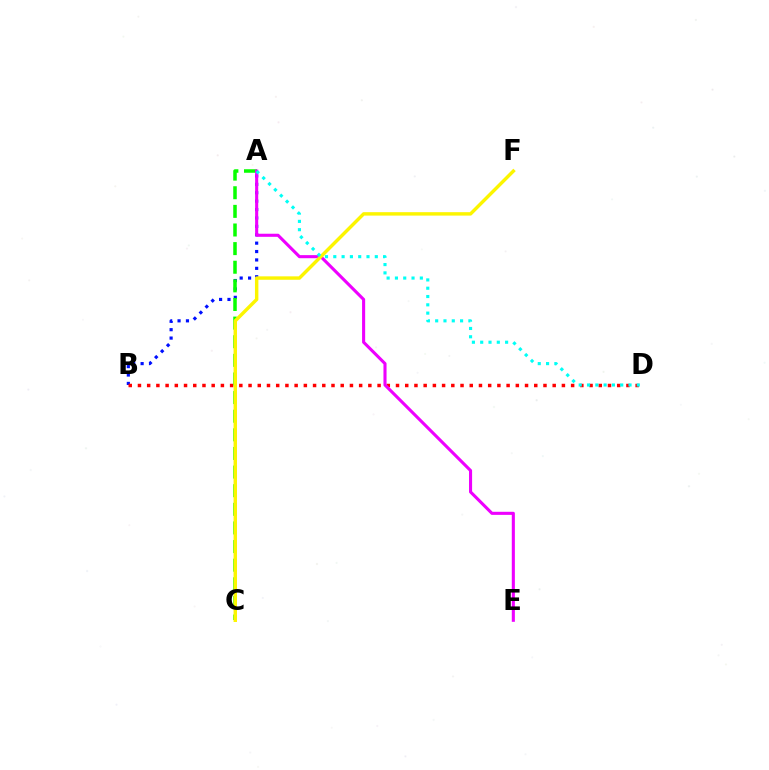{('A', 'B'): [{'color': '#0010ff', 'line_style': 'dotted', 'thickness': 2.28}], ('B', 'D'): [{'color': '#ff0000', 'line_style': 'dotted', 'thickness': 2.5}], ('A', 'C'): [{'color': '#08ff00', 'line_style': 'dashed', 'thickness': 2.53}], ('A', 'E'): [{'color': '#ee00ff', 'line_style': 'solid', 'thickness': 2.22}], ('C', 'F'): [{'color': '#fcf500', 'line_style': 'solid', 'thickness': 2.47}], ('A', 'D'): [{'color': '#00fff6', 'line_style': 'dotted', 'thickness': 2.26}]}